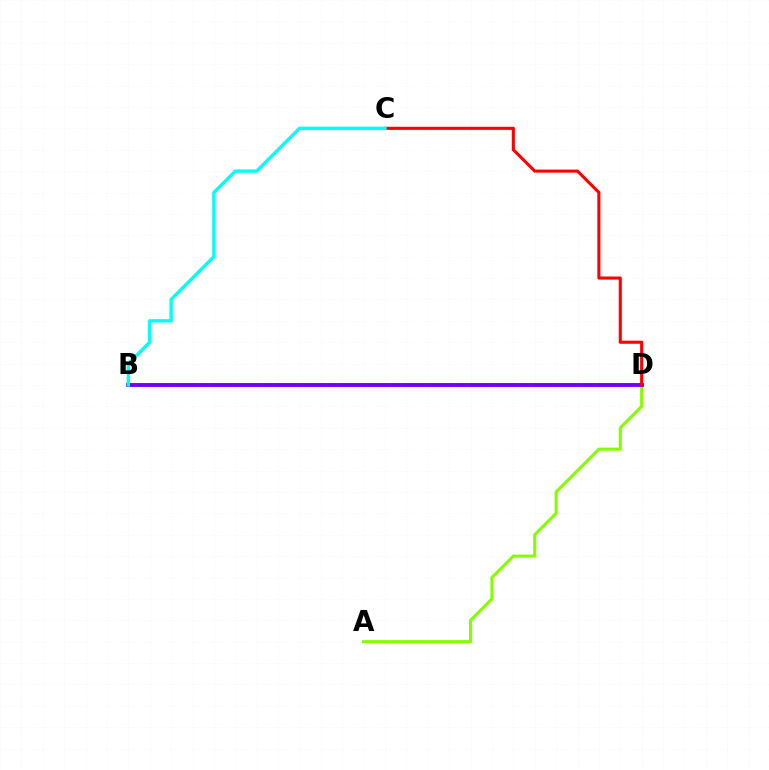{('A', 'D'): [{'color': '#84ff00', 'line_style': 'solid', 'thickness': 2.24}], ('B', 'D'): [{'color': '#7200ff', 'line_style': 'solid', 'thickness': 2.8}], ('C', 'D'): [{'color': '#ff0000', 'line_style': 'solid', 'thickness': 2.22}], ('B', 'C'): [{'color': '#00fff6', 'line_style': 'solid', 'thickness': 2.43}]}